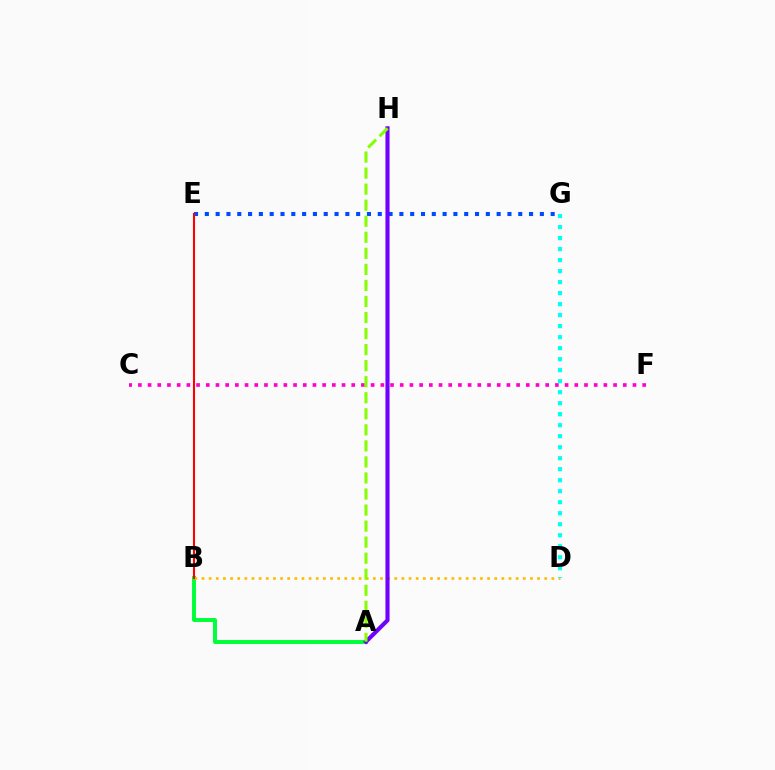{('C', 'F'): [{'color': '#ff00cf', 'line_style': 'dotted', 'thickness': 2.63}], ('A', 'B'): [{'color': '#00ff39', 'line_style': 'solid', 'thickness': 2.85}], ('B', 'D'): [{'color': '#ffbd00', 'line_style': 'dotted', 'thickness': 1.94}], ('E', 'G'): [{'color': '#004bff', 'line_style': 'dotted', 'thickness': 2.94}], ('B', 'E'): [{'color': '#ff0000', 'line_style': 'solid', 'thickness': 1.51}], ('A', 'H'): [{'color': '#7200ff', 'line_style': 'solid', 'thickness': 2.96}, {'color': '#84ff00', 'line_style': 'dashed', 'thickness': 2.18}], ('D', 'G'): [{'color': '#00fff6', 'line_style': 'dotted', 'thickness': 2.99}]}